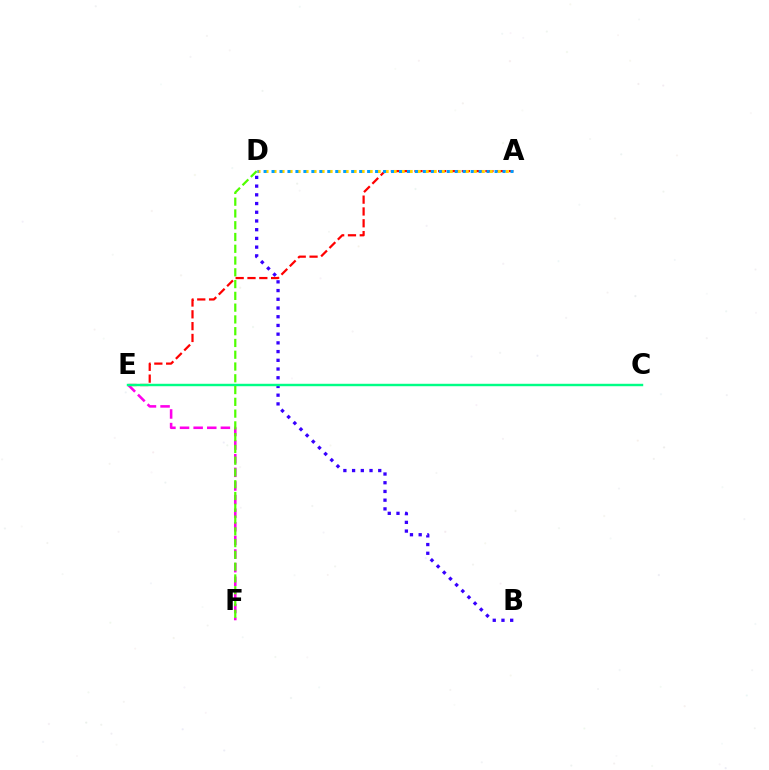{('E', 'F'): [{'color': '#ff00ed', 'line_style': 'dashed', 'thickness': 1.85}], ('A', 'E'): [{'color': '#ff0000', 'line_style': 'dashed', 'thickness': 1.61}], ('B', 'D'): [{'color': '#3700ff', 'line_style': 'dotted', 'thickness': 2.37}], ('C', 'E'): [{'color': '#00ff86', 'line_style': 'solid', 'thickness': 1.75}], ('A', 'D'): [{'color': '#ffd500', 'line_style': 'dotted', 'thickness': 2.18}, {'color': '#009eff', 'line_style': 'dotted', 'thickness': 2.16}], ('D', 'F'): [{'color': '#4fff00', 'line_style': 'dashed', 'thickness': 1.6}]}